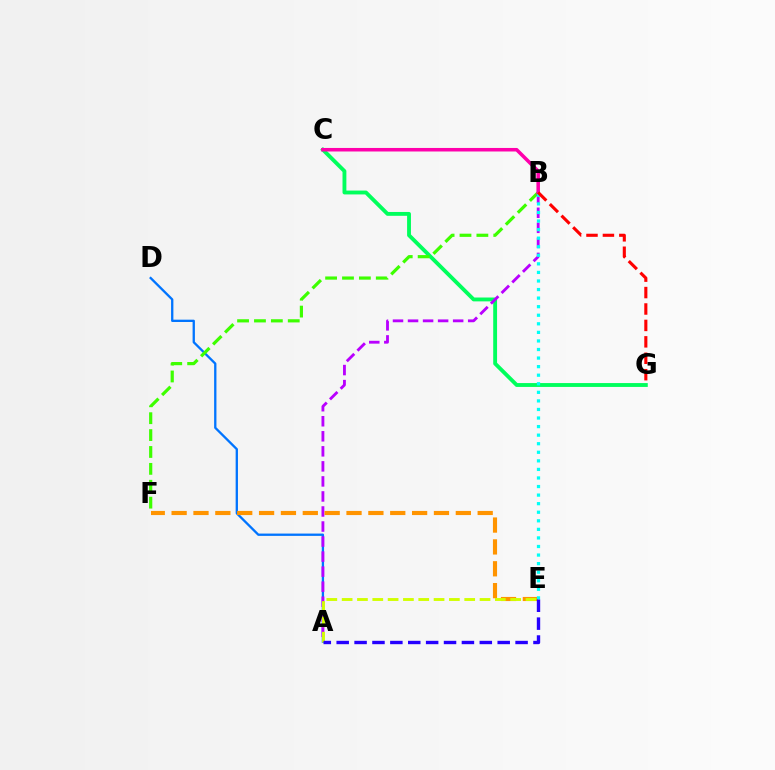{('C', 'G'): [{'color': '#00ff5c', 'line_style': 'solid', 'thickness': 2.78}], ('A', 'D'): [{'color': '#0074ff', 'line_style': 'solid', 'thickness': 1.66}], ('B', 'F'): [{'color': '#3dff00', 'line_style': 'dashed', 'thickness': 2.29}], ('A', 'B'): [{'color': '#b900ff', 'line_style': 'dashed', 'thickness': 2.04}], ('E', 'F'): [{'color': '#ff9400', 'line_style': 'dashed', 'thickness': 2.97}], ('A', 'E'): [{'color': '#d1ff00', 'line_style': 'dashed', 'thickness': 2.08}, {'color': '#2500ff', 'line_style': 'dashed', 'thickness': 2.43}], ('B', 'C'): [{'color': '#ff00ac', 'line_style': 'solid', 'thickness': 2.54}], ('B', 'E'): [{'color': '#00fff6', 'line_style': 'dotted', 'thickness': 2.33}], ('B', 'G'): [{'color': '#ff0000', 'line_style': 'dashed', 'thickness': 2.23}]}